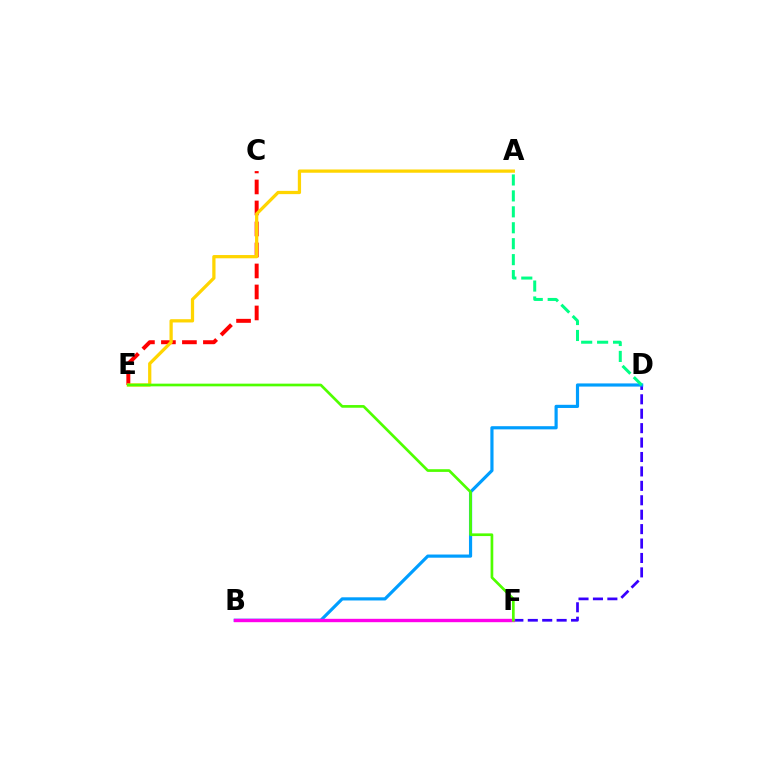{('D', 'F'): [{'color': '#3700ff', 'line_style': 'dashed', 'thickness': 1.96}], ('B', 'D'): [{'color': '#009eff', 'line_style': 'solid', 'thickness': 2.28}], ('A', 'D'): [{'color': '#00ff86', 'line_style': 'dashed', 'thickness': 2.16}], ('C', 'E'): [{'color': '#ff0000', 'line_style': 'dashed', 'thickness': 2.85}], ('A', 'E'): [{'color': '#ffd500', 'line_style': 'solid', 'thickness': 2.34}], ('B', 'F'): [{'color': '#ff00ed', 'line_style': 'solid', 'thickness': 2.43}], ('E', 'F'): [{'color': '#4fff00', 'line_style': 'solid', 'thickness': 1.93}]}